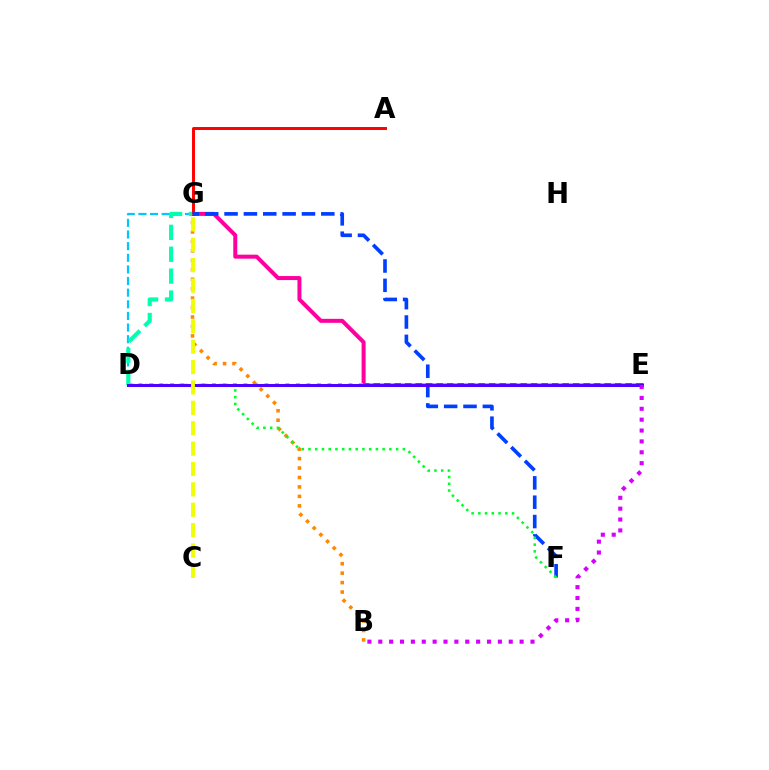{('E', 'G'): [{'color': '#ff00a0', 'line_style': 'solid', 'thickness': 2.89}], ('D', 'G'): [{'color': '#00c7ff', 'line_style': 'dashed', 'thickness': 1.58}, {'color': '#00ffaf', 'line_style': 'dashed', 'thickness': 2.98}], ('D', 'E'): [{'color': '#66ff00', 'line_style': 'dotted', 'thickness': 2.85}, {'color': '#4f00ff', 'line_style': 'solid', 'thickness': 2.17}], ('A', 'G'): [{'color': '#ff0000', 'line_style': 'solid', 'thickness': 2.12}], ('B', 'G'): [{'color': '#ff8800', 'line_style': 'dotted', 'thickness': 2.57}], ('F', 'G'): [{'color': '#003fff', 'line_style': 'dashed', 'thickness': 2.63}], ('D', 'F'): [{'color': '#00ff27', 'line_style': 'dotted', 'thickness': 1.83}], ('C', 'G'): [{'color': '#eeff00', 'line_style': 'dashed', 'thickness': 2.77}], ('B', 'E'): [{'color': '#d600ff', 'line_style': 'dotted', 'thickness': 2.95}]}